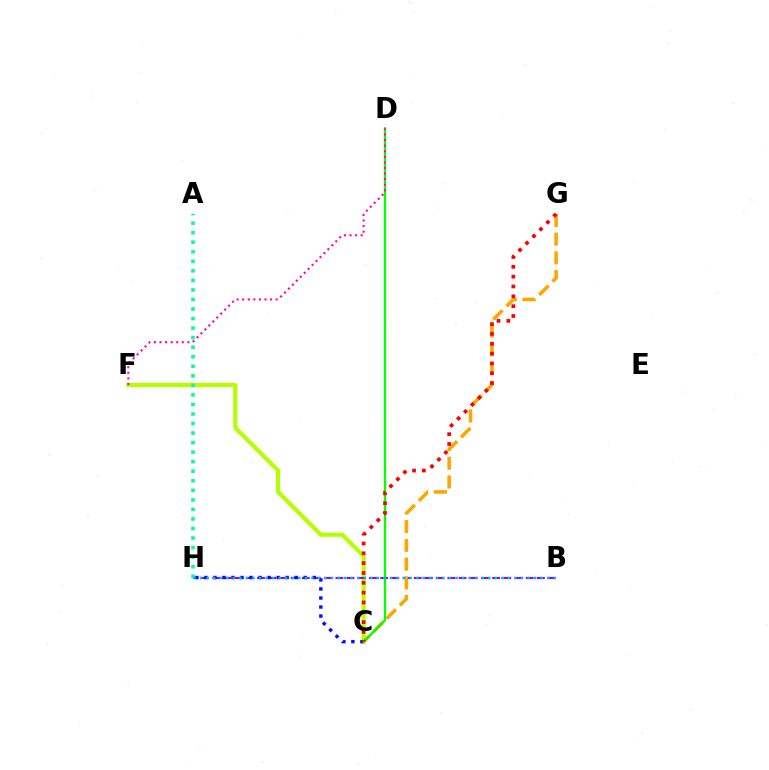{('C', 'F'): [{'color': '#b3ff00', 'line_style': 'solid', 'thickness': 2.99}], ('B', 'H'): [{'color': '#9b00ff', 'line_style': 'dashed', 'thickness': 1.52}, {'color': '#00b5ff', 'line_style': 'dotted', 'thickness': 1.78}], ('C', 'H'): [{'color': '#0010ff', 'line_style': 'dotted', 'thickness': 2.45}], ('C', 'G'): [{'color': '#ffa500', 'line_style': 'dashed', 'thickness': 2.54}, {'color': '#ff0000', 'line_style': 'dotted', 'thickness': 2.67}], ('A', 'H'): [{'color': '#00ff9d', 'line_style': 'dotted', 'thickness': 2.59}], ('C', 'D'): [{'color': '#08ff00', 'line_style': 'solid', 'thickness': 1.67}], ('D', 'F'): [{'color': '#ff00bd', 'line_style': 'dotted', 'thickness': 1.52}]}